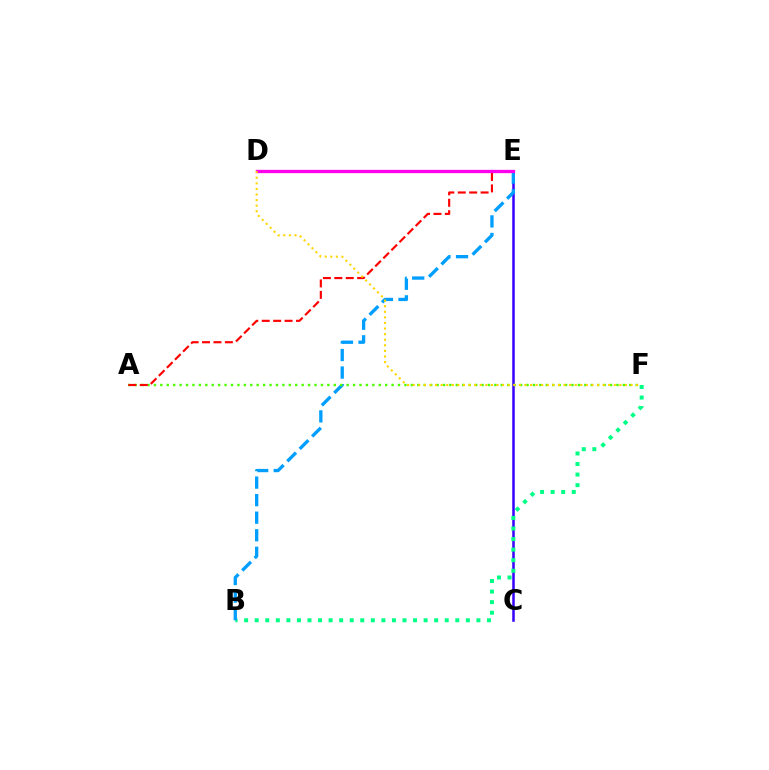{('C', 'E'): [{'color': '#3700ff', 'line_style': 'solid', 'thickness': 1.81}], ('B', 'F'): [{'color': '#00ff86', 'line_style': 'dotted', 'thickness': 2.87}], ('B', 'E'): [{'color': '#009eff', 'line_style': 'dashed', 'thickness': 2.38}], ('A', 'F'): [{'color': '#4fff00', 'line_style': 'dotted', 'thickness': 1.75}], ('A', 'E'): [{'color': '#ff0000', 'line_style': 'dashed', 'thickness': 1.55}], ('D', 'E'): [{'color': '#ff00ed', 'line_style': 'solid', 'thickness': 2.38}], ('D', 'F'): [{'color': '#ffd500', 'line_style': 'dotted', 'thickness': 1.52}]}